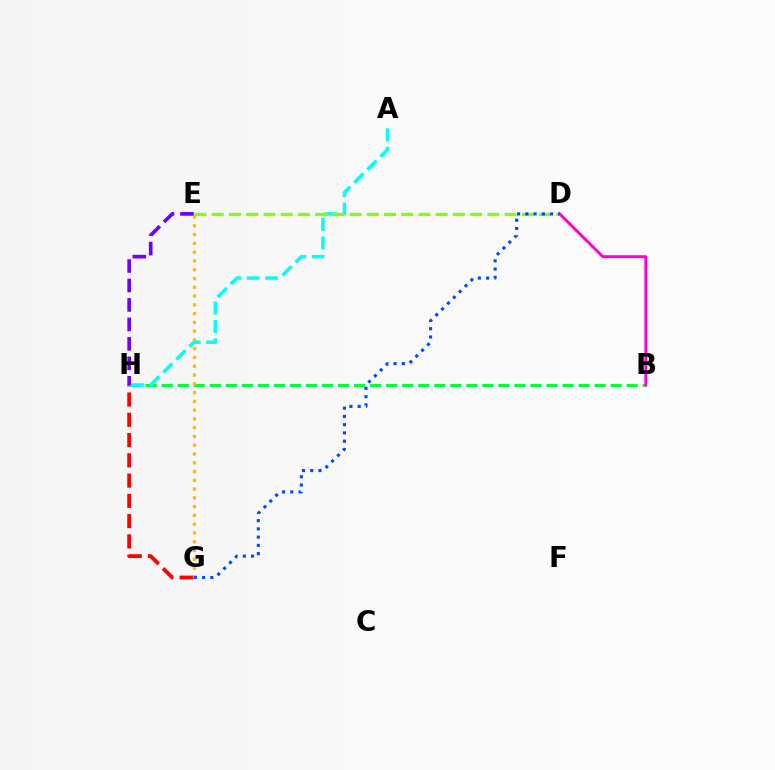{('G', 'H'): [{'color': '#ff0000', 'line_style': 'dashed', 'thickness': 2.75}], ('B', 'H'): [{'color': '#00ff39', 'line_style': 'dashed', 'thickness': 2.18}], ('E', 'G'): [{'color': '#ffbd00', 'line_style': 'dotted', 'thickness': 2.38}], ('A', 'H'): [{'color': '#00fff6', 'line_style': 'dashed', 'thickness': 2.51}], ('D', 'E'): [{'color': '#84ff00', 'line_style': 'dashed', 'thickness': 2.34}], ('B', 'D'): [{'color': '#ff00cf', 'line_style': 'solid', 'thickness': 2.09}], ('D', 'G'): [{'color': '#004bff', 'line_style': 'dotted', 'thickness': 2.24}], ('E', 'H'): [{'color': '#7200ff', 'line_style': 'dashed', 'thickness': 2.64}]}